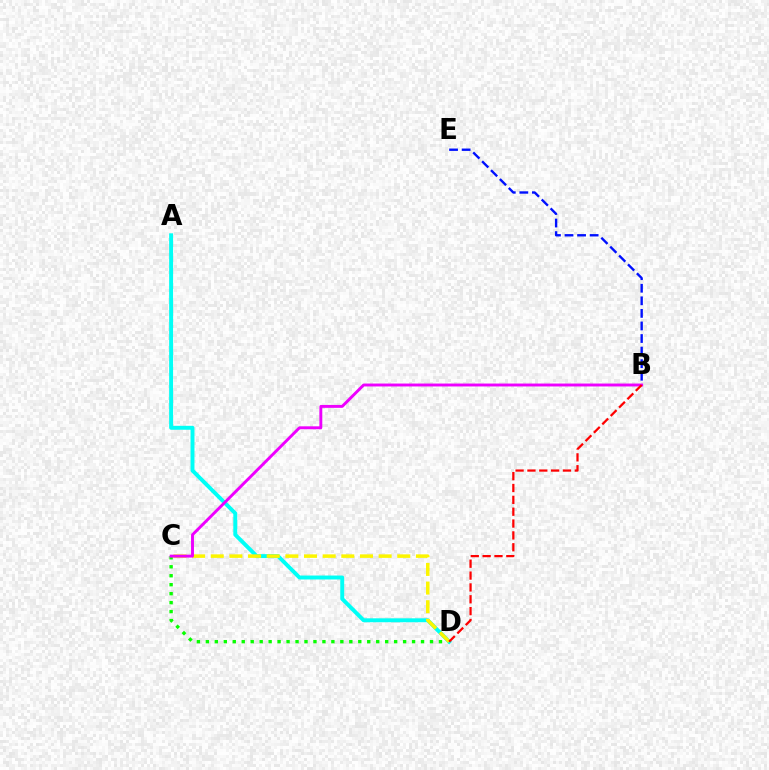{('B', 'E'): [{'color': '#0010ff', 'line_style': 'dashed', 'thickness': 1.71}], ('C', 'D'): [{'color': '#08ff00', 'line_style': 'dotted', 'thickness': 2.44}, {'color': '#fcf500', 'line_style': 'dashed', 'thickness': 2.53}], ('A', 'D'): [{'color': '#00fff6', 'line_style': 'solid', 'thickness': 2.83}], ('B', 'C'): [{'color': '#ee00ff', 'line_style': 'solid', 'thickness': 2.1}], ('B', 'D'): [{'color': '#ff0000', 'line_style': 'dashed', 'thickness': 1.61}]}